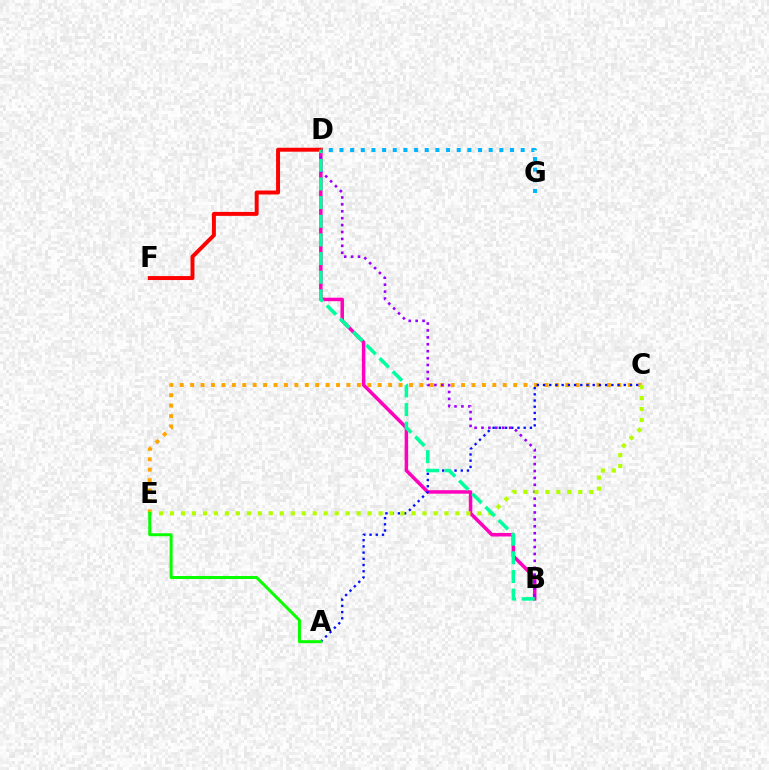{('C', 'E'): [{'color': '#ffa500', 'line_style': 'dotted', 'thickness': 2.83}, {'color': '#b3ff00', 'line_style': 'dotted', 'thickness': 2.98}], ('B', 'D'): [{'color': '#ff00bd', 'line_style': 'solid', 'thickness': 2.52}, {'color': '#9b00ff', 'line_style': 'dotted', 'thickness': 1.88}, {'color': '#00ff9d', 'line_style': 'dashed', 'thickness': 2.53}], ('A', 'C'): [{'color': '#0010ff', 'line_style': 'dotted', 'thickness': 1.69}], ('D', 'F'): [{'color': '#ff0000', 'line_style': 'solid', 'thickness': 2.85}], ('A', 'E'): [{'color': '#08ff00', 'line_style': 'solid', 'thickness': 2.14}], ('D', 'G'): [{'color': '#00b5ff', 'line_style': 'dotted', 'thickness': 2.9}]}